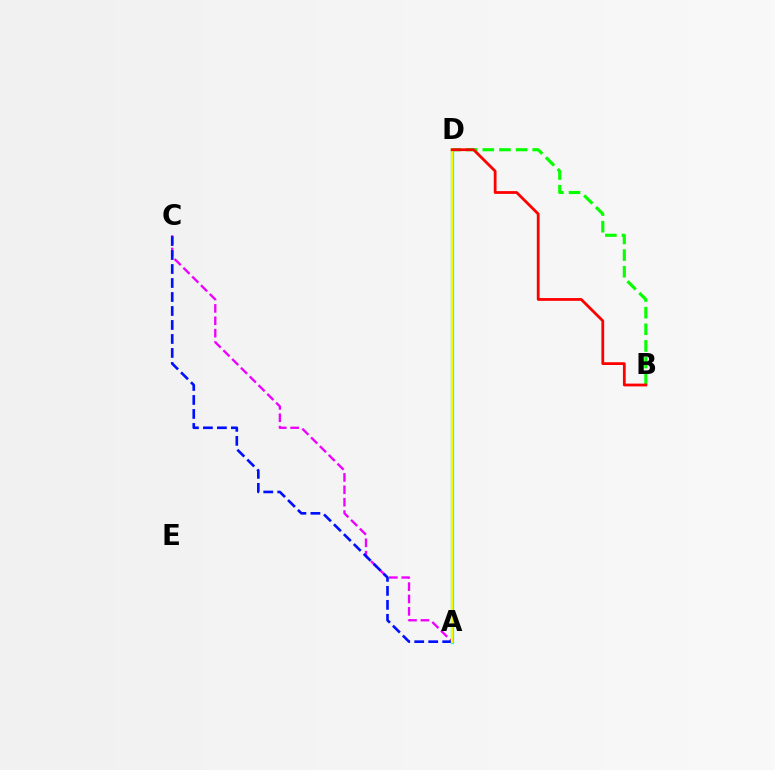{('A', 'D'): [{'color': '#00fff6', 'line_style': 'solid', 'thickness': 2.38}, {'color': '#fcf500', 'line_style': 'solid', 'thickness': 1.68}], ('A', 'C'): [{'color': '#ee00ff', 'line_style': 'dashed', 'thickness': 1.68}, {'color': '#0010ff', 'line_style': 'dashed', 'thickness': 1.9}], ('B', 'D'): [{'color': '#08ff00', 'line_style': 'dashed', 'thickness': 2.26}, {'color': '#ff0000', 'line_style': 'solid', 'thickness': 2.0}]}